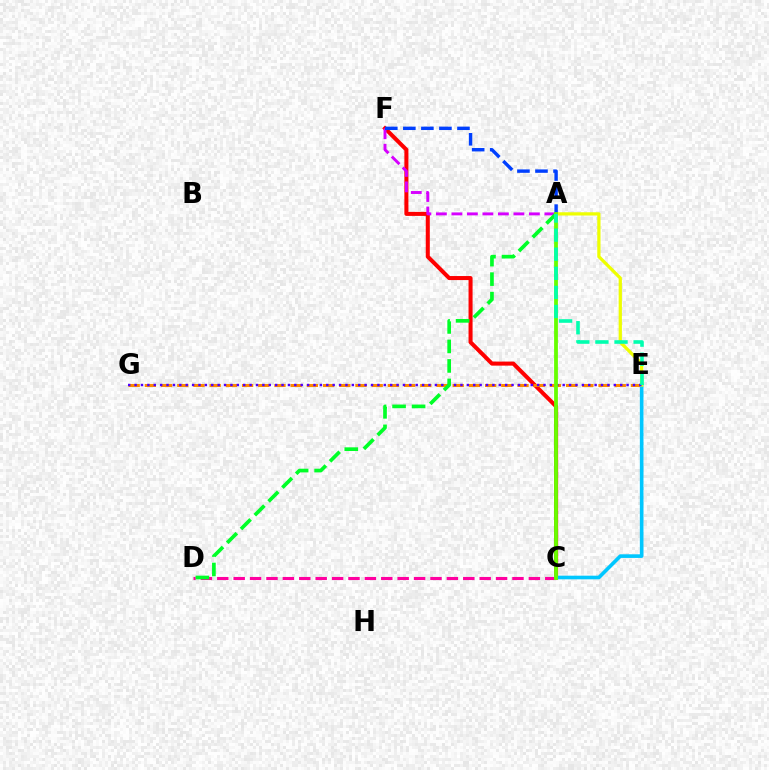{('C', 'F'): [{'color': '#ff0000', 'line_style': 'solid', 'thickness': 2.91}], ('E', 'G'): [{'color': '#ff8800', 'line_style': 'dashed', 'thickness': 2.2}, {'color': '#4f00ff', 'line_style': 'dotted', 'thickness': 1.74}], ('C', 'D'): [{'color': '#ff00a0', 'line_style': 'dashed', 'thickness': 2.23}], ('C', 'E'): [{'color': '#00c7ff', 'line_style': 'solid', 'thickness': 2.61}], ('A', 'E'): [{'color': '#eeff00', 'line_style': 'solid', 'thickness': 2.34}, {'color': '#00ffaf', 'line_style': 'dashed', 'thickness': 2.6}], ('A', 'F'): [{'color': '#d600ff', 'line_style': 'dashed', 'thickness': 2.11}, {'color': '#003fff', 'line_style': 'dashed', 'thickness': 2.45}], ('A', 'D'): [{'color': '#00ff27', 'line_style': 'dashed', 'thickness': 2.65}], ('A', 'C'): [{'color': '#66ff00', 'line_style': 'solid', 'thickness': 2.73}]}